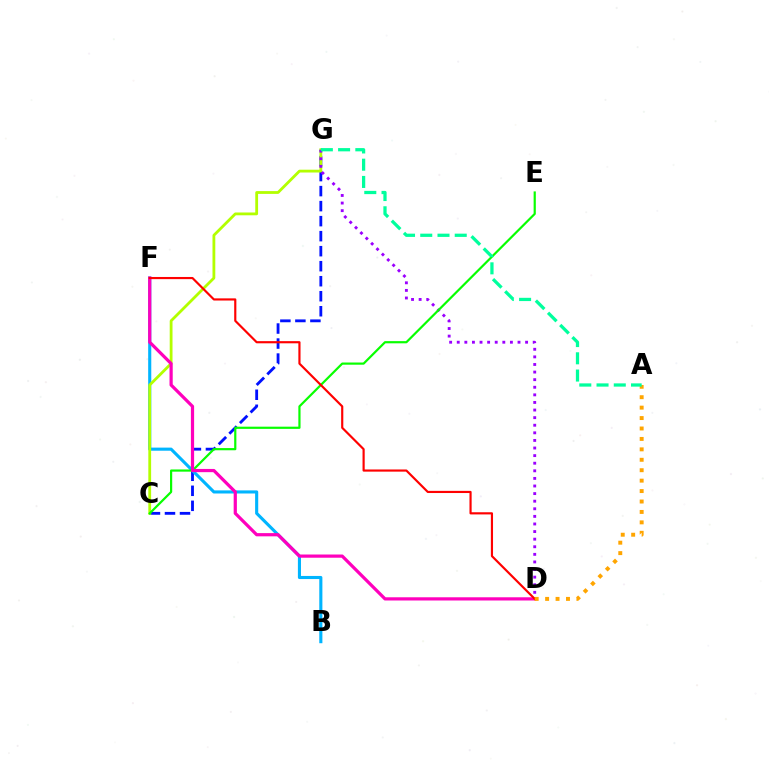{('C', 'G'): [{'color': '#0010ff', 'line_style': 'dashed', 'thickness': 2.04}, {'color': '#b3ff00', 'line_style': 'solid', 'thickness': 2.02}], ('B', 'F'): [{'color': '#00b5ff', 'line_style': 'solid', 'thickness': 2.23}], ('D', 'G'): [{'color': '#9b00ff', 'line_style': 'dotted', 'thickness': 2.06}], ('C', 'E'): [{'color': '#08ff00', 'line_style': 'solid', 'thickness': 1.58}], ('D', 'F'): [{'color': '#ff00bd', 'line_style': 'solid', 'thickness': 2.32}, {'color': '#ff0000', 'line_style': 'solid', 'thickness': 1.56}], ('A', 'D'): [{'color': '#ffa500', 'line_style': 'dotted', 'thickness': 2.83}], ('A', 'G'): [{'color': '#00ff9d', 'line_style': 'dashed', 'thickness': 2.34}]}